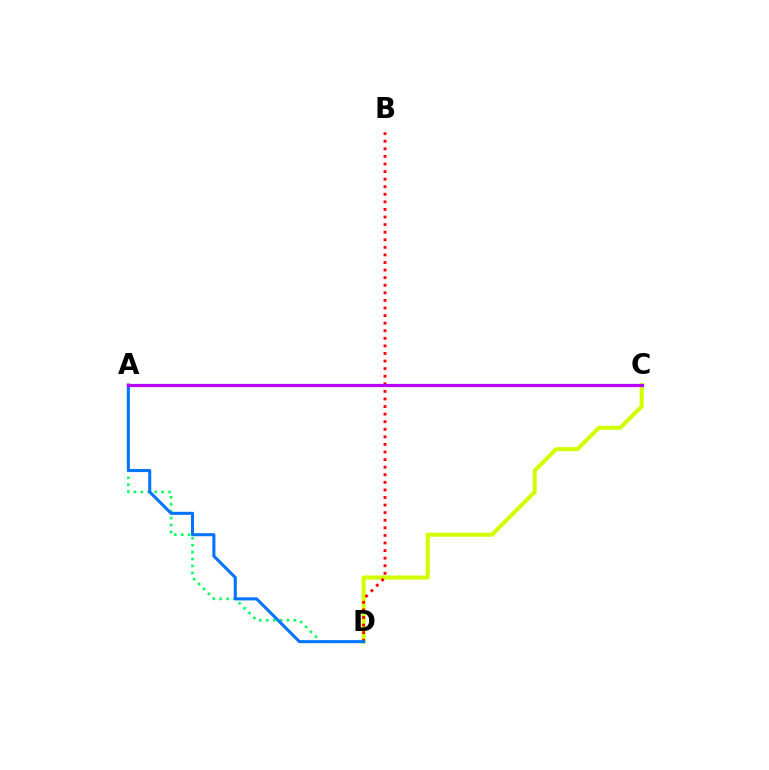{('C', 'D'): [{'color': '#d1ff00', 'line_style': 'solid', 'thickness': 2.92}], ('A', 'D'): [{'color': '#00ff5c', 'line_style': 'dotted', 'thickness': 1.88}, {'color': '#0074ff', 'line_style': 'solid', 'thickness': 2.19}], ('B', 'D'): [{'color': '#ff0000', 'line_style': 'dotted', 'thickness': 2.06}], ('A', 'C'): [{'color': '#b900ff', 'line_style': 'solid', 'thickness': 2.31}]}